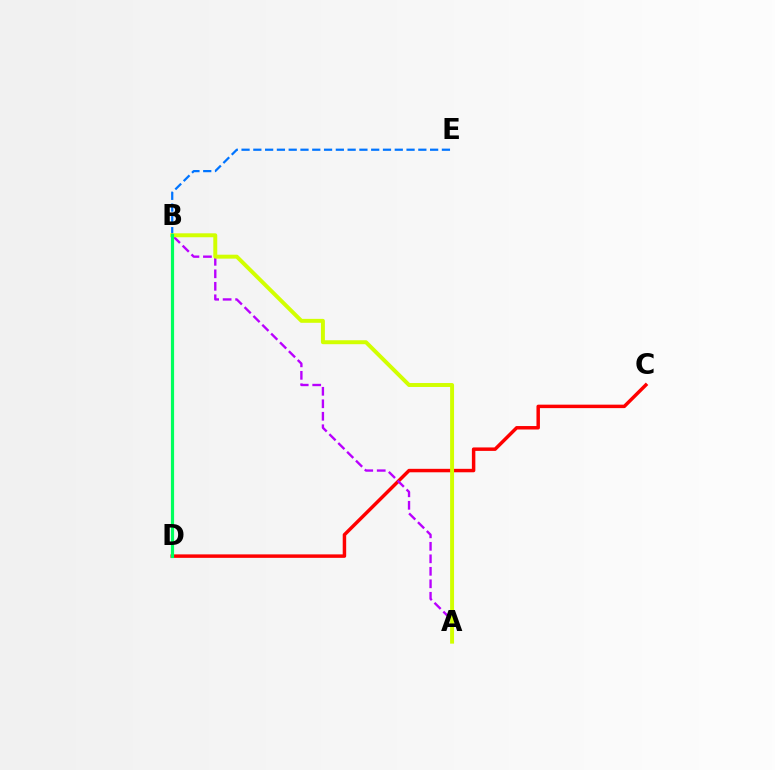{('C', 'D'): [{'color': '#ff0000', 'line_style': 'solid', 'thickness': 2.49}], ('A', 'B'): [{'color': '#b900ff', 'line_style': 'dashed', 'thickness': 1.7}, {'color': '#d1ff00', 'line_style': 'solid', 'thickness': 2.84}], ('B', 'E'): [{'color': '#0074ff', 'line_style': 'dashed', 'thickness': 1.6}], ('B', 'D'): [{'color': '#00ff5c', 'line_style': 'solid', 'thickness': 2.29}]}